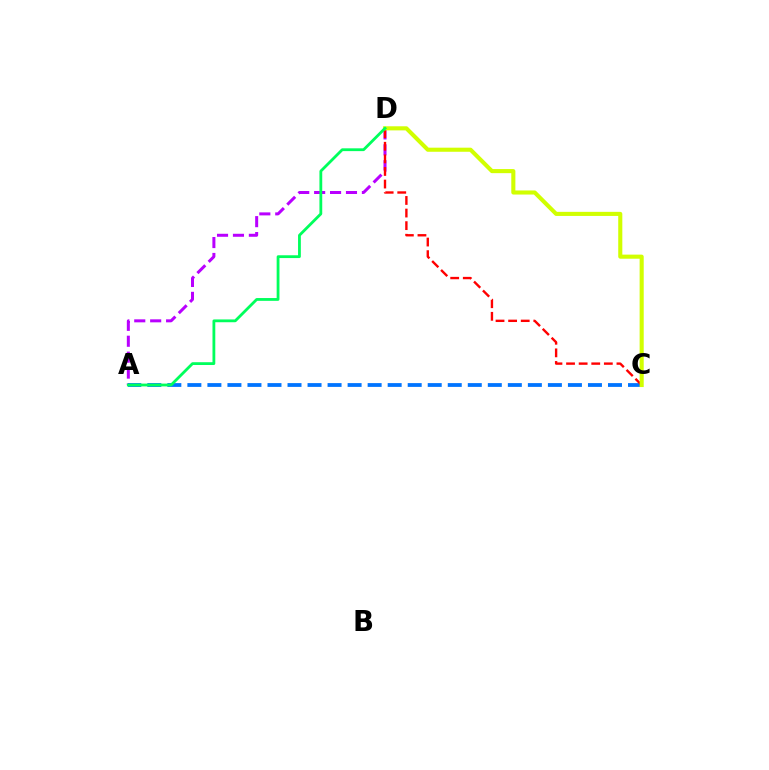{('A', 'D'): [{'color': '#b900ff', 'line_style': 'dashed', 'thickness': 2.16}, {'color': '#00ff5c', 'line_style': 'solid', 'thickness': 2.02}], ('A', 'C'): [{'color': '#0074ff', 'line_style': 'dashed', 'thickness': 2.72}], ('C', 'D'): [{'color': '#ff0000', 'line_style': 'dashed', 'thickness': 1.71}, {'color': '#d1ff00', 'line_style': 'solid', 'thickness': 2.95}]}